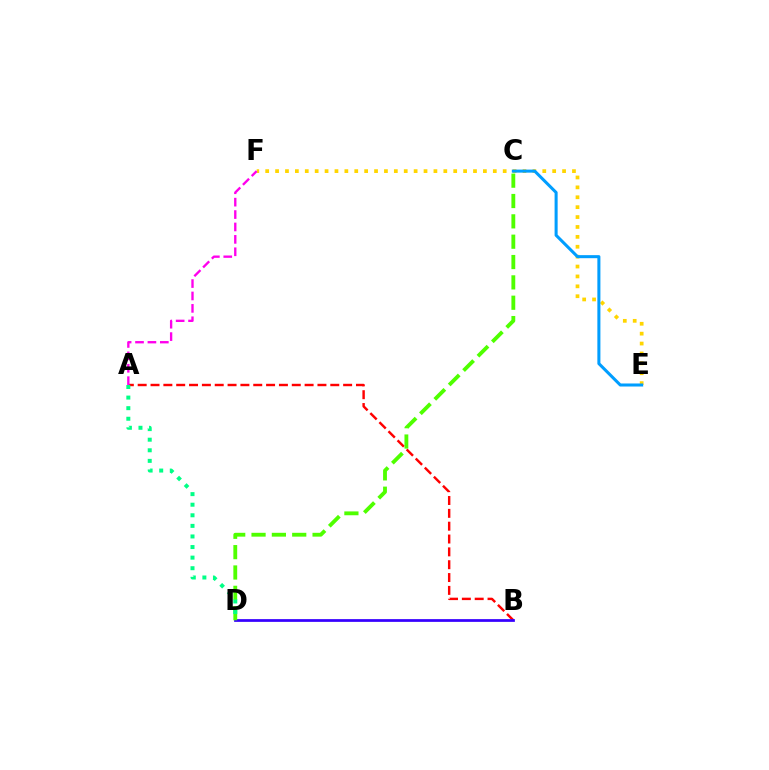{('A', 'B'): [{'color': '#ff0000', 'line_style': 'dashed', 'thickness': 1.74}], ('E', 'F'): [{'color': '#ffd500', 'line_style': 'dotted', 'thickness': 2.69}], ('B', 'D'): [{'color': '#3700ff', 'line_style': 'solid', 'thickness': 1.98}], ('C', 'D'): [{'color': '#4fff00', 'line_style': 'dashed', 'thickness': 2.76}], ('A', 'D'): [{'color': '#00ff86', 'line_style': 'dotted', 'thickness': 2.88}], ('C', 'E'): [{'color': '#009eff', 'line_style': 'solid', 'thickness': 2.19}], ('A', 'F'): [{'color': '#ff00ed', 'line_style': 'dashed', 'thickness': 1.69}]}